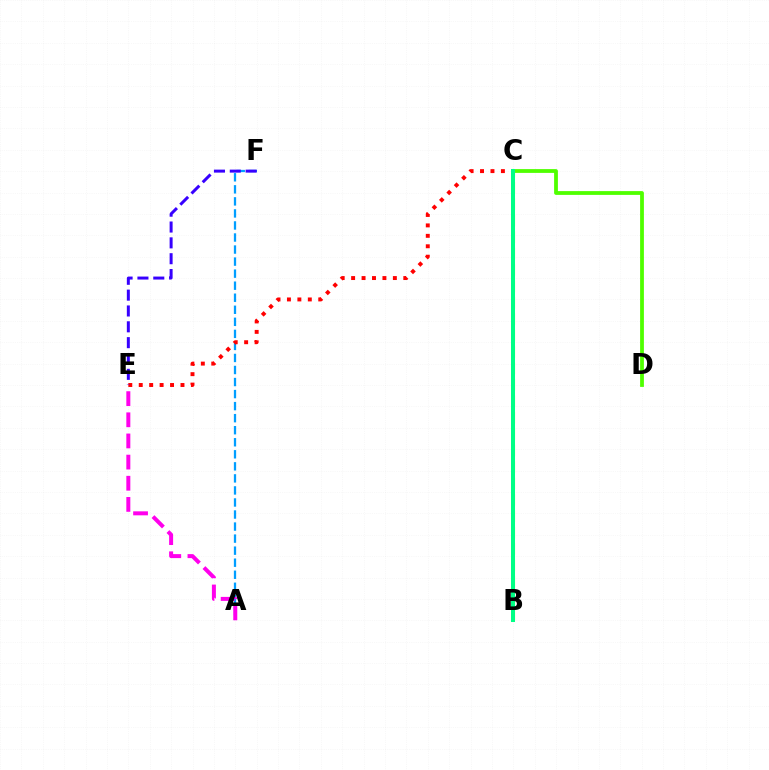{('A', 'F'): [{'color': '#009eff', 'line_style': 'dashed', 'thickness': 1.64}], ('B', 'C'): [{'color': '#ffd500', 'line_style': 'dashed', 'thickness': 2.23}, {'color': '#00ff86', 'line_style': 'solid', 'thickness': 2.9}], ('C', 'E'): [{'color': '#ff0000', 'line_style': 'dotted', 'thickness': 2.84}], ('A', 'E'): [{'color': '#ff00ed', 'line_style': 'dashed', 'thickness': 2.87}], ('E', 'F'): [{'color': '#3700ff', 'line_style': 'dashed', 'thickness': 2.15}], ('C', 'D'): [{'color': '#4fff00', 'line_style': 'solid', 'thickness': 2.73}]}